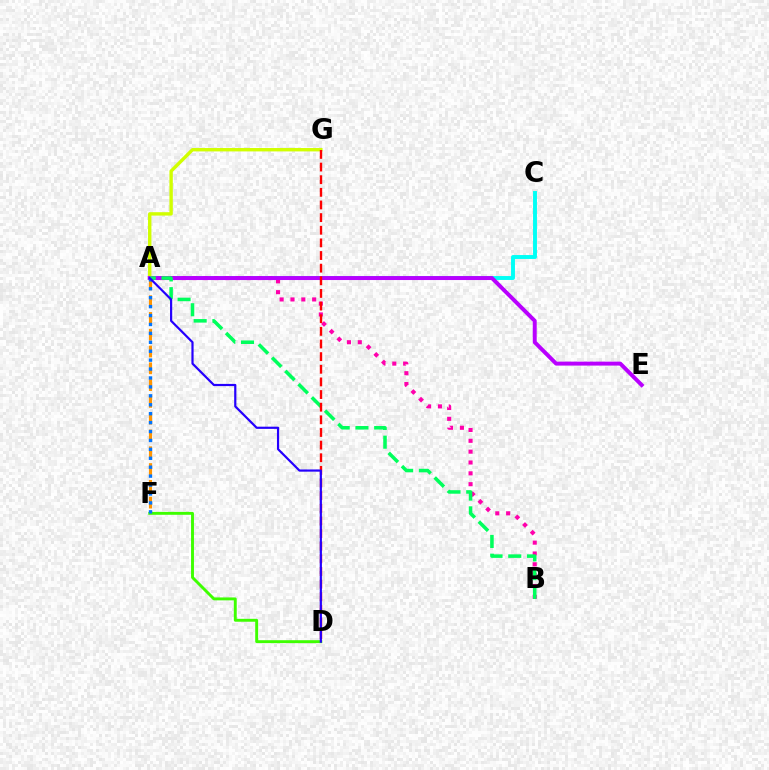{('A', 'C'): [{'color': '#00fff6', 'line_style': 'solid', 'thickness': 2.82}], ('A', 'F'): [{'color': '#ff9400', 'line_style': 'dashed', 'thickness': 2.28}, {'color': '#0074ff', 'line_style': 'dotted', 'thickness': 2.42}], ('A', 'B'): [{'color': '#ff00ac', 'line_style': 'dotted', 'thickness': 2.95}, {'color': '#00ff5c', 'line_style': 'dashed', 'thickness': 2.55}], ('A', 'G'): [{'color': '#d1ff00', 'line_style': 'solid', 'thickness': 2.44}], ('A', 'E'): [{'color': '#b900ff', 'line_style': 'solid', 'thickness': 2.85}], ('D', 'F'): [{'color': '#3dff00', 'line_style': 'solid', 'thickness': 2.09}], ('D', 'G'): [{'color': '#ff0000', 'line_style': 'dashed', 'thickness': 1.72}], ('A', 'D'): [{'color': '#2500ff', 'line_style': 'solid', 'thickness': 1.58}]}